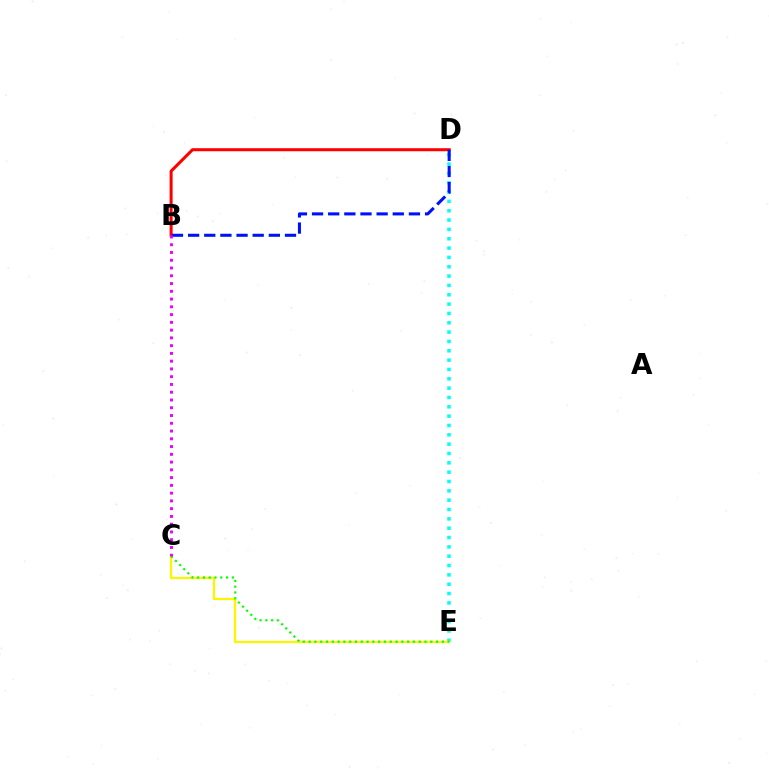{('D', 'E'): [{'color': '#00fff6', 'line_style': 'dotted', 'thickness': 2.54}], ('C', 'E'): [{'color': '#fcf500', 'line_style': 'solid', 'thickness': 1.65}, {'color': '#08ff00', 'line_style': 'dotted', 'thickness': 1.57}], ('B', 'D'): [{'color': '#ff0000', 'line_style': 'solid', 'thickness': 2.19}, {'color': '#0010ff', 'line_style': 'dashed', 'thickness': 2.19}], ('B', 'C'): [{'color': '#ee00ff', 'line_style': 'dotted', 'thickness': 2.11}]}